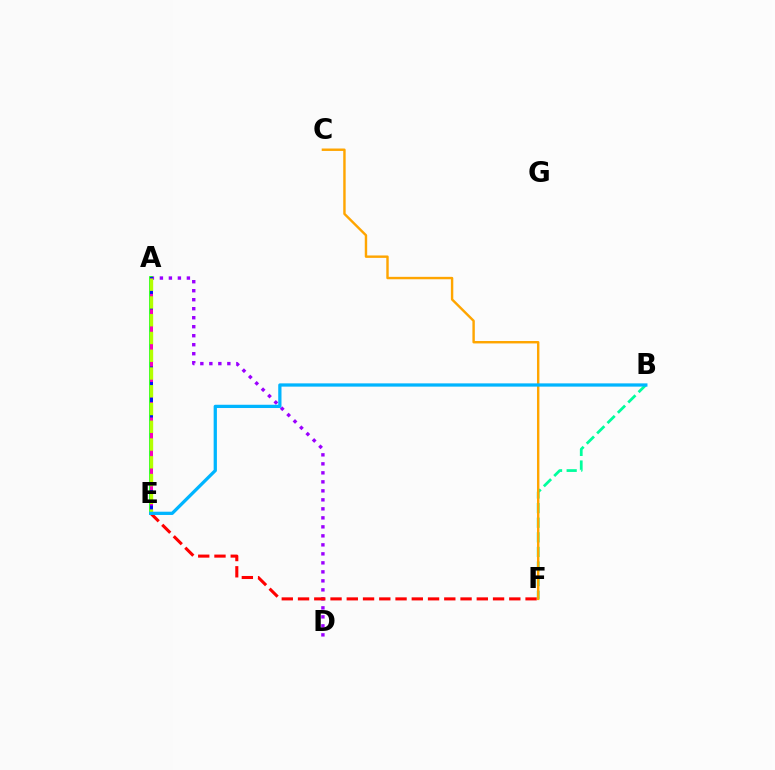{('A', 'D'): [{'color': '#9b00ff', 'line_style': 'dotted', 'thickness': 2.45}], ('B', 'F'): [{'color': '#00ff9d', 'line_style': 'dashed', 'thickness': 1.99}], ('A', 'E'): [{'color': '#08ff00', 'line_style': 'solid', 'thickness': 2.6}, {'color': '#0010ff', 'line_style': 'solid', 'thickness': 2.12}, {'color': '#ff00bd', 'line_style': 'dashed', 'thickness': 2.1}, {'color': '#b3ff00', 'line_style': 'dashed', 'thickness': 2.41}], ('E', 'F'): [{'color': '#ff0000', 'line_style': 'dashed', 'thickness': 2.21}], ('C', 'F'): [{'color': '#ffa500', 'line_style': 'solid', 'thickness': 1.74}], ('B', 'E'): [{'color': '#00b5ff', 'line_style': 'solid', 'thickness': 2.35}]}